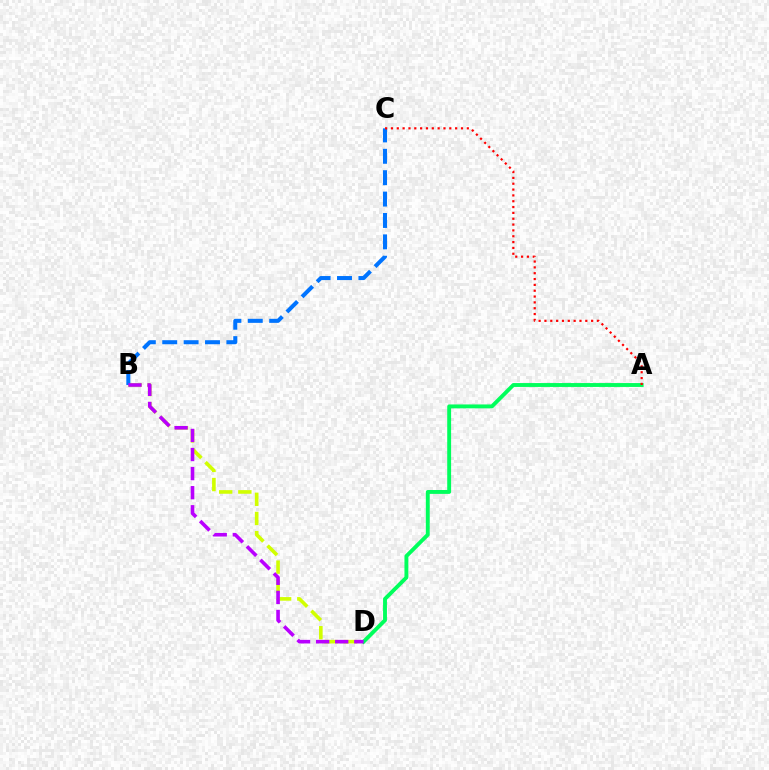{('B', 'D'): [{'color': '#d1ff00', 'line_style': 'dashed', 'thickness': 2.6}, {'color': '#b900ff', 'line_style': 'dashed', 'thickness': 2.59}], ('B', 'C'): [{'color': '#0074ff', 'line_style': 'dashed', 'thickness': 2.91}], ('A', 'D'): [{'color': '#00ff5c', 'line_style': 'solid', 'thickness': 2.8}], ('A', 'C'): [{'color': '#ff0000', 'line_style': 'dotted', 'thickness': 1.59}]}